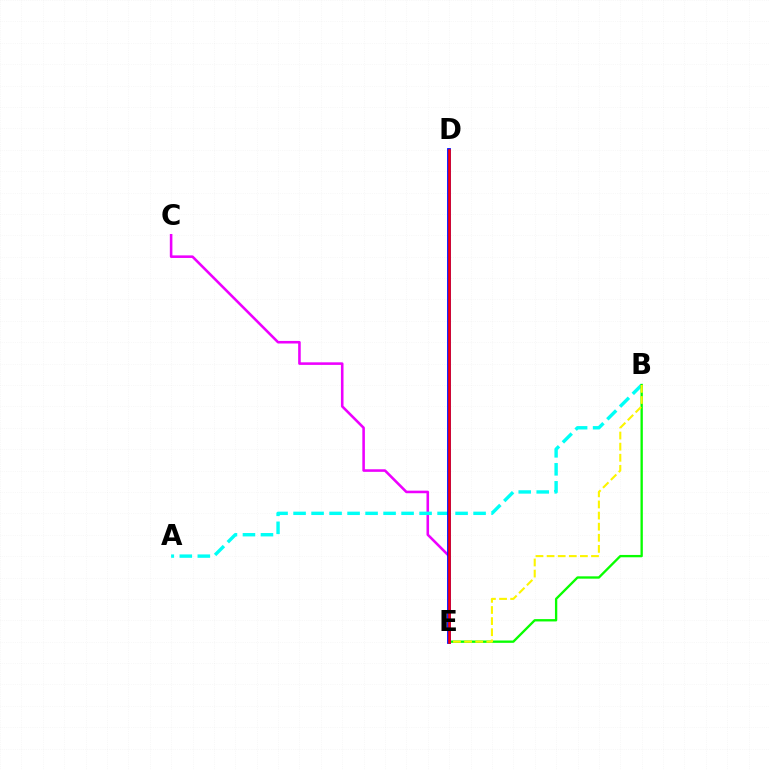{('C', 'E'): [{'color': '#ee00ff', 'line_style': 'solid', 'thickness': 1.86}], ('A', 'B'): [{'color': '#00fff6', 'line_style': 'dashed', 'thickness': 2.45}], ('B', 'E'): [{'color': '#08ff00', 'line_style': 'solid', 'thickness': 1.68}, {'color': '#fcf500', 'line_style': 'dashed', 'thickness': 1.51}], ('D', 'E'): [{'color': '#0010ff', 'line_style': 'solid', 'thickness': 2.74}, {'color': '#ff0000', 'line_style': 'solid', 'thickness': 1.85}]}